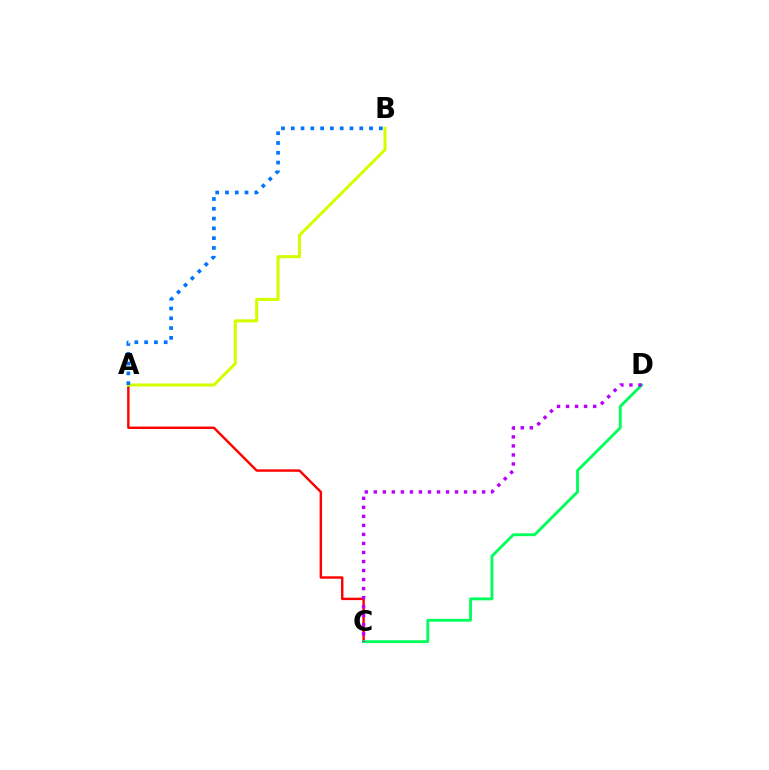{('A', 'C'): [{'color': '#ff0000', 'line_style': 'solid', 'thickness': 1.74}], ('A', 'B'): [{'color': '#d1ff00', 'line_style': 'solid', 'thickness': 2.21}, {'color': '#0074ff', 'line_style': 'dotted', 'thickness': 2.66}], ('C', 'D'): [{'color': '#00ff5c', 'line_style': 'solid', 'thickness': 2.06}, {'color': '#b900ff', 'line_style': 'dotted', 'thickness': 2.45}]}